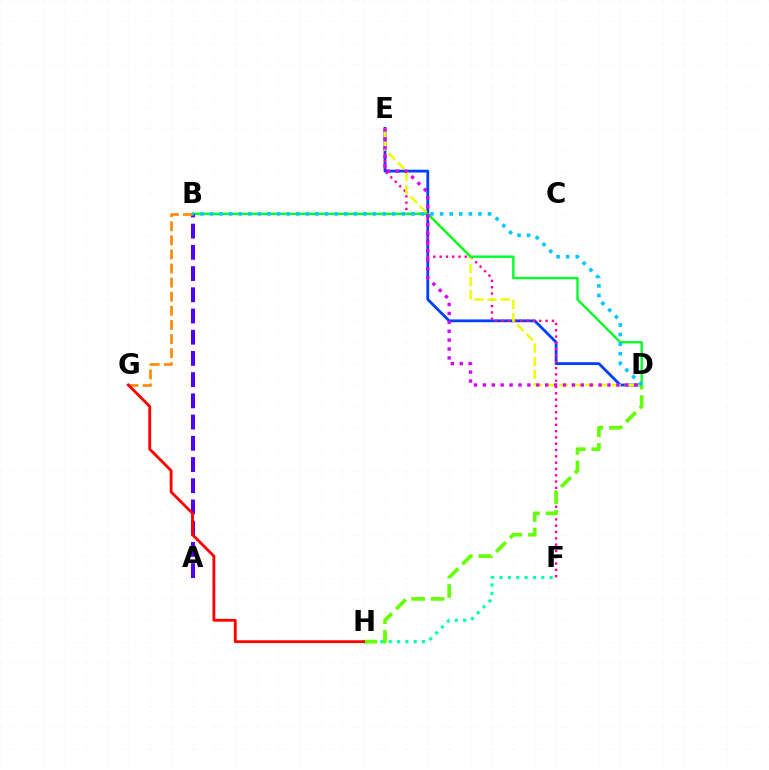{('D', 'E'): [{'color': '#003fff', 'line_style': 'solid', 'thickness': 2.02}, {'color': '#eeff00', 'line_style': 'dashed', 'thickness': 1.79}, {'color': '#d600ff', 'line_style': 'dotted', 'thickness': 2.42}], ('F', 'H'): [{'color': '#00ffaf', 'line_style': 'dotted', 'thickness': 2.26}], ('E', 'F'): [{'color': '#ff00a0', 'line_style': 'dotted', 'thickness': 1.71}], ('B', 'D'): [{'color': '#00ff27', 'line_style': 'solid', 'thickness': 1.71}, {'color': '#00c7ff', 'line_style': 'dotted', 'thickness': 2.6}], ('A', 'B'): [{'color': '#4f00ff', 'line_style': 'dashed', 'thickness': 2.88}], ('B', 'G'): [{'color': '#ff8800', 'line_style': 'dashed', 'thickness': 1.92}], ('D', 'H'): [{'color': '#66ff00', 'line_style': 'dashed', 'thickness': 2.65}], ('G', 'H'): [{'color': '#ff0000', 'line_style': 'solid', 'thickness': 2.04}]}